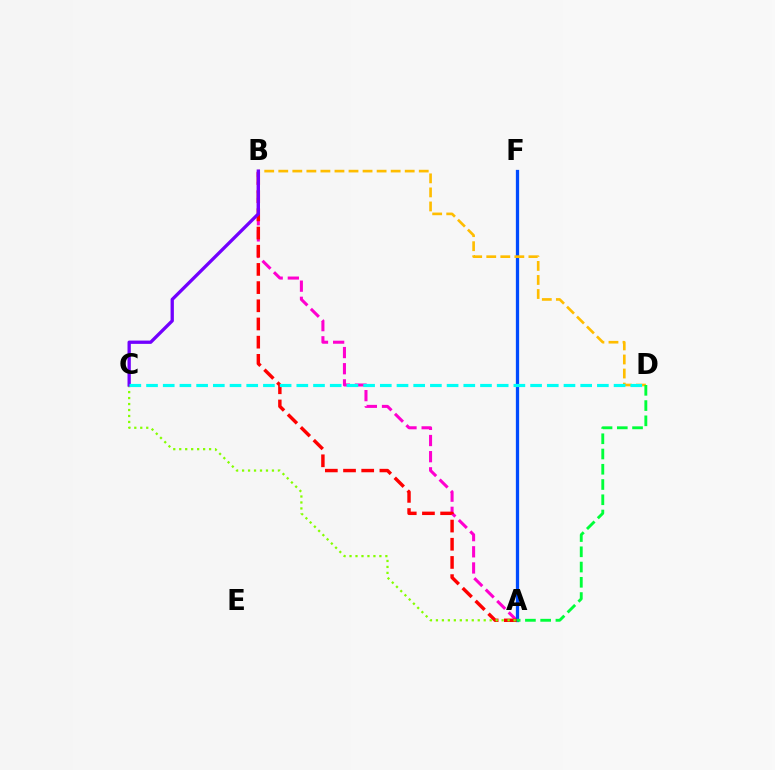{('A', 'B'): [{'color': '#ff00cf', 'line_style': 'dashed', 'thickness': 2.19}, {'color': '#ff0000', 'line_style': 'dashed', 'thickness': 2.47}], ('A', 'F'): [{'color': '#004bff', 'line_style': 'solid', 'thickness': 2.36}], ('B', 'D'): [{'color': '#ffbd00', 'line_style': 'dashed', 'thickness': 1.91}], ('A', 'C'): [{'color': '#84ff00', 'line_style': 'dotted', 'thickness': 1.62}], ('B', 'C'): [{'color': '#7200ff', 'line_style': 'solid', 'thickness': 2.38}], ('C', 'D'): [{'color': '#00fff6', 'line_style': 'dashed', 'thickness': 2.27}], ('A', 'D'): [{'color': '#00ff39', 'line_style': 'dashed', 'thickness': 2.07}]}